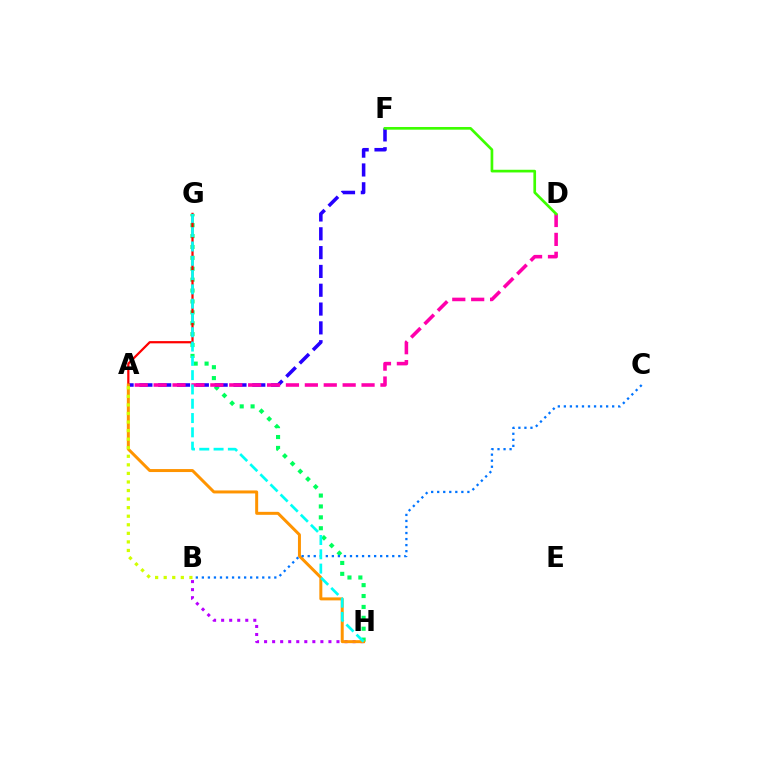{('G', 'H'): [{'color': '#00ff5c', 'line_style': 'dotted', 'thickness': 2.96}, {'color': '#00fff6', 'line_style': 'dashed', 'thickness': 1.94}], ('A', 'F'): [{'color': '#2500ff', 'line_style': 'dashed', 'thickness': 2.56}], ('B', 'H'): [{'color': '#b900ff', 'line_style': 'dotted', 'thickness': 2.18}], ('A', 'D'): [{'color': '#ff00ac', 'line_style': 'dashed', 'thickness': 2.57}], ('D', 'F'): [{'color': '#3dff00', 'line_style': 'solid', 'thickness': 1.93}], ('A', 'G'): [{'color': '#ff0000', 'line_style': 'solid', 'thickness': 1.61}], ('A', 'H'): [{'color': '#ff9400', 'line_style': 'solid', 'thickness': 2.15}], ('A', 'B'): [{'color': '#d1ff00', 'line_style': 'dotted', 'thickness': 2.33}], ('B', 'C'): [{'color': '#0074ff', 'line_style': 'dotted', 'thickness': 1.64}]}